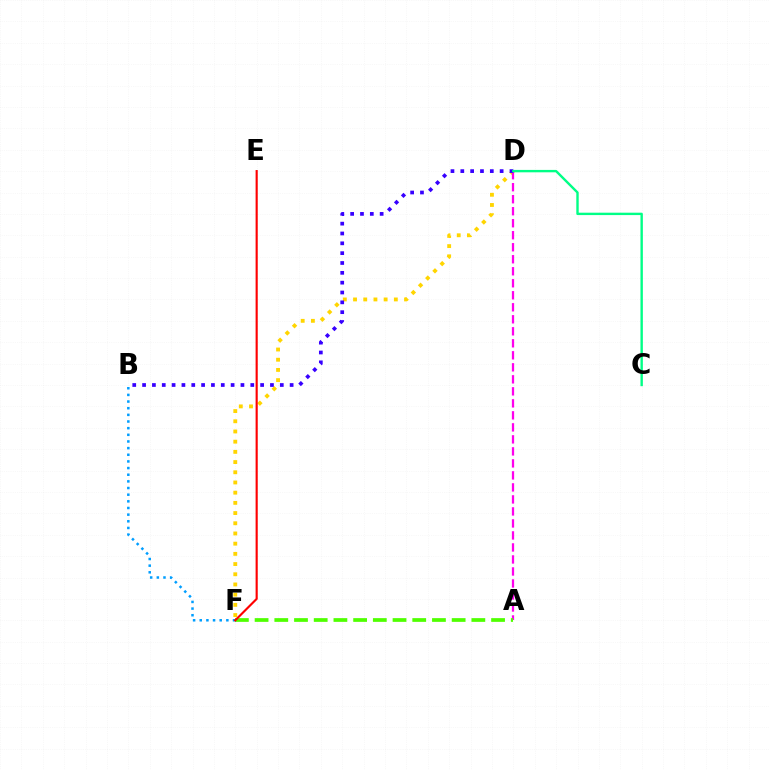{('D', 'F'): [{'color': '#ffd500', 'line_style': 'dotted', 'thickness': 2.77}], ('A', 'D'): [{'color': '#ff00ed', 'line_style': 'dashed', 'thickness': 1.63}], ('B', 'D'): [{'color': '#3700ff', 'line_style': 'dotted', 'thickness': 2.67}], ('C', 'D'): [{'color': '#00ff86', 'line_style': 'solid', 'thickness': 1.72}], ('A', 'F'): [{'color': '#4fff00', 'line_style': 'dashed', 'thickness': 2.68}], ('B', 'F'): [{'color': '#009eff', 'line_style': 'dotted', 'thickness': 1.81}], ('E', 'F'): [{'color': '#ff0000', 'line_style': 'solid', 'thickness': 1.54}]}